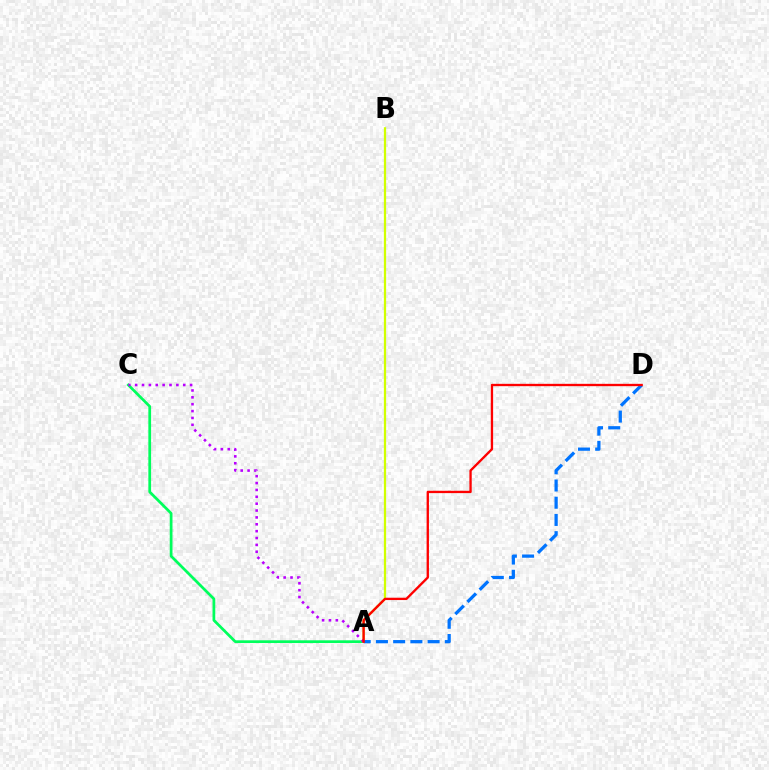{('A', 'C'): [{'color': '#00ff5c', 'line_style': 'solid', 'thickness': 1.97}, {'color': '#b900ff', 'line_style': 'dotted', 'thickness': 1.87}], ('A', 'B'): [{'color': '#d1ff00', 'line_style': 'solid', 'thickness': 1.62}], ('A', 'D'): [{'color': '#0074ff', 'line_style': 'dashed', 'thickness': 2.34}, {'color': '#ff0000', 'line_style': 'solid', 'thickness': 1.68}]}